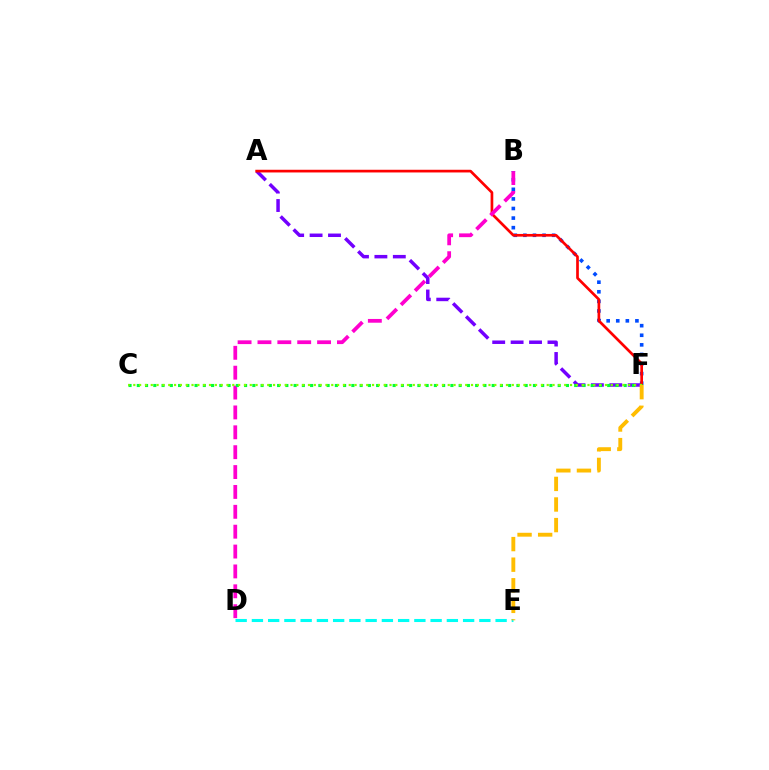{('B', 'F'): [{'color': '#004bff', 'line_style': 'dotted', 'thickness': 2.6}], ('A', 'F'): [{'color': '#7200ff', 'line_style': 'dashed', 'thickness': 2.5}, {'color': '#ff0000', 'line_style': 'solid', 'thickness': 1.94}], ('D', 'E'): [{'color': '#00fff6', 'line_style': 'dashed', 'thickness': 2.21}], ('B', 'D'): [{'color': '#ff00cf', 'line_style': 'dashed', 'thickness': 2.7}], ('C', 'F'): [{'color': '#00ff39', 'line_style': 'dotted', 'thickness': 2.24}, {'color': '#84ff00', 'line_style': 'dotted', 'thickness': 1.58}], ('E', 'F'): [{'color': '#ffbd00', 'line_style': 'dashed', 'thickness': 2.8}]}